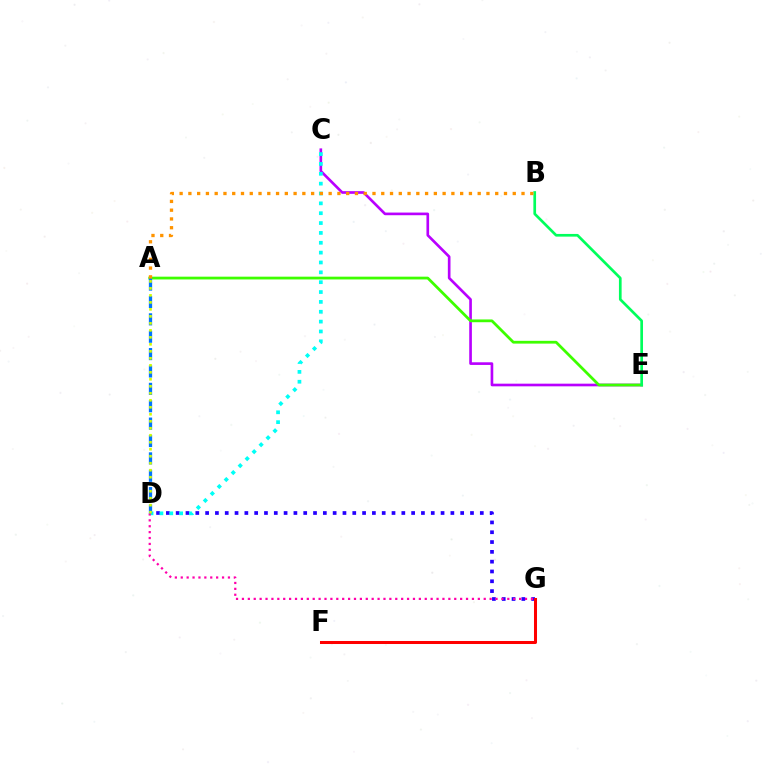{('D', 'G'): [{'color': '#2500ff', 'line_style': 'dotted', 'thickness': 2.67}, {'color': '#ff00ac', 'line_style': 'dotted', 'thickness': 1.6}], ('C', 'E'): [{'color': '#b900ff', 'line_style': 'solid', 'thickness': 1.91}], ('C', 'D'): [{'color': '#00fff6', 'line_style': 'dotted', 'thickness': 2.68}], ('A', 'E'): [{'color': '#3dff00', 'line_style': 'solid', 'thickness': 1.99}], ('A', 'D'): [{'color': '#0074ff', 'line_style': 'dashed', 'thickness': 2.36}, {'color': '#d1ff00', 'line_style': 'dotted', 'thickness': 1.9}], ('F', 'G'): [{'color': '#ff0000', 'line_style': 'solid', 'thickness': 2.18}], ('B', 'E'): [{'color': '#00ff5c', 'line_style': 'solid', 'thickness': 1.93}], ('A', 'B'): [{'color': '#ff9400', 'line_style': 'dotted', 'thickness': 2.38}]}